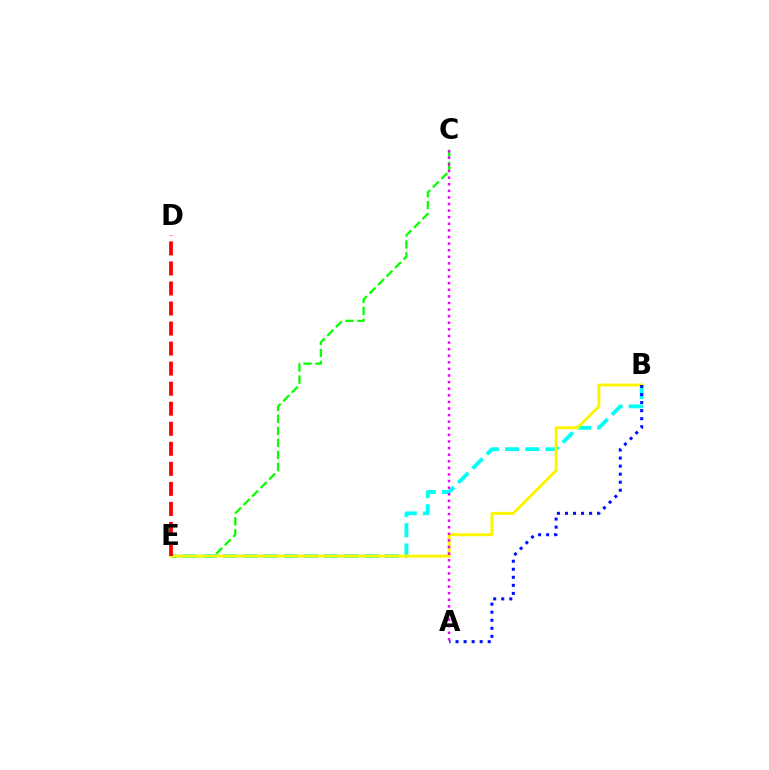{('C', 'E'): [{'color': '#08ff00', 'line_style': 'dashed', 'thickness': 1.63}], ('B', 'E'): [{'color': '#00fff6', 'line_style': 'dashed', 'thickness': 2.75}, {'color': '#fcf500', 'line_style': 'solid', 'thickness': 2.11}], ('A', 'C'): [{'color': '#ee00ff', 'line_style': 'dotted', 'thickness': 1.79}], ('D', 'E'): [{'color': '#ff0000', 'line_style': 'dashed', 'thickness': 2.72}], ('A', 'B'): [{'color': '#0010ff', 'line_style': 'dotted', 'thickness': 2.19}]}